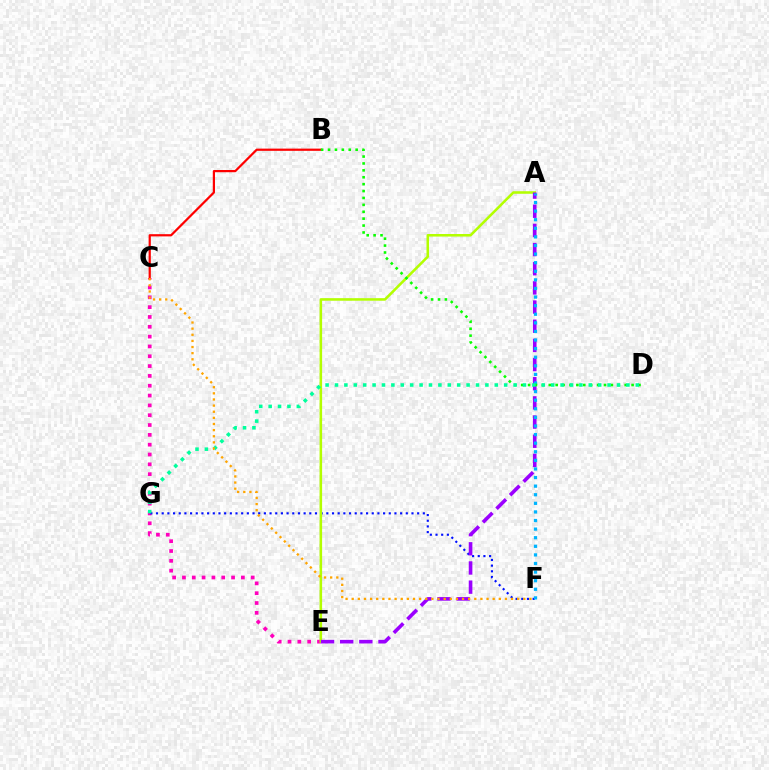{('C', 'E'): [{'color': '#ff00bd', 'line_style': 'dotted', 'thickness': 2.67}], ('B', 'C'): [{'color': '#ff0000', 'line_style': 'solid', 'thickness': 1.6}], ('F', 'G'): [{'color': '#0010ff', 'line_style': 'dotted', 'thickness': 1.54}], ('A', 'E'): [{'color': '#b3ff00', 'line_style': 'solid', 'thickness': 1.84}, {'color': '#9b00ff', 'line_style': 'dashed', 'thickness': 2.6}], ('A', 'F'): [{'color': '#00b5ff', 'line_style': 'dotted', 'thickness': 2.34}], ('B', 'D'): [{'color': '#08ff00', 'line_style': 'dotted', 'thickness': 1.88}], ('D', 'G'): [{'color': '#00ff9d', 'line_style': 'dotted', 'thickness': 2.55}], ('C', 'F'): [{'color': '#ffa500', 'line_style': 'dotted', 'thickness': 1.67}]}